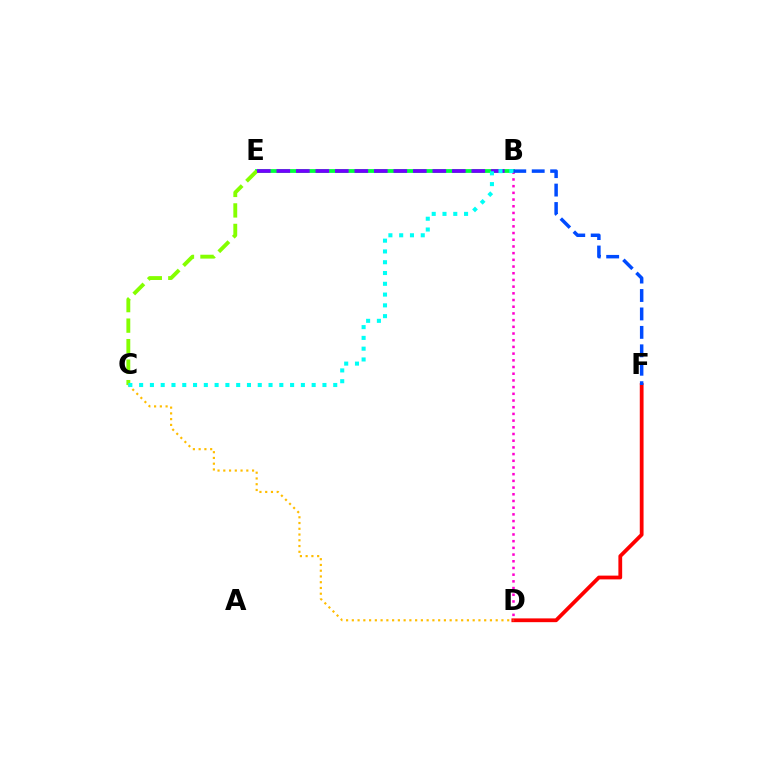{('D', 'F'): [{'color': '#ff0000', 'line_style': 'solid', 'thickness': 2.72}], ('B', 'E'): [{'color': '#00ff39', 'line_style': 'solid', 'thickness': 2.72}, {'color': '#7200ff', 'line_style': 'dashed', 'thickness': 2.65}], ('C', 'E'): [{'color': '#84ff00', 'line_style': 'dashed', 'thickness': 2.79}], ('B', 'D'): [{'color': '#ff00cf', 'line_style': 'dotted', 'thickness': 1.82}], ('B', 'F'): [{'color': '#004bff', 'line_style': 'dashed', 'thickness': 2.5}], ('C', 'D'): [{'color': '#ffbd00', 'line_style': 'dotted', 'thickness': 1.56}], ('B', 'C'): [{'color': '#00fff6', 'line_style': 'dotted', 'thickness': 2.93}]}